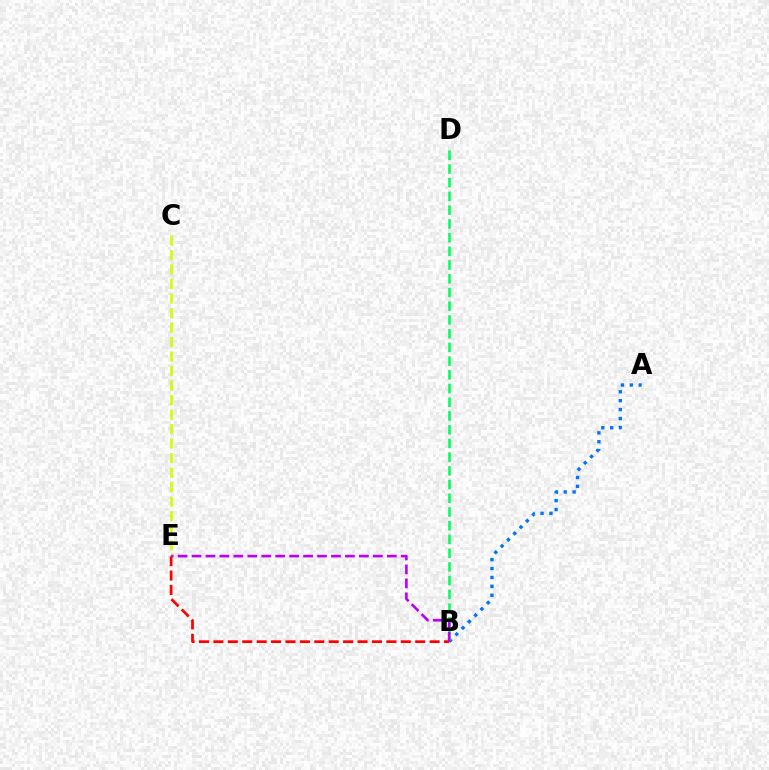{('B', 'E'): [{'color': '#ff0000', 'line_style': 'dashed', 'thickness': 1.96}, {'color': '#b900ff', 'line_style': 'dashed', 'thickness': 1.89}], ('A', 'B'): [{'color': '#0074ff', 'line_style': 'dotted', 'thickness': 2.42}], ('B', 'D'): [{'color': '#00ff5c', 'line_style': 'dashed', 'thickness': 1.86}], ('C', 'E'): [{'color': '#d1ff00', 'line_style': 'dashed', 'thickness': 1.97}]}